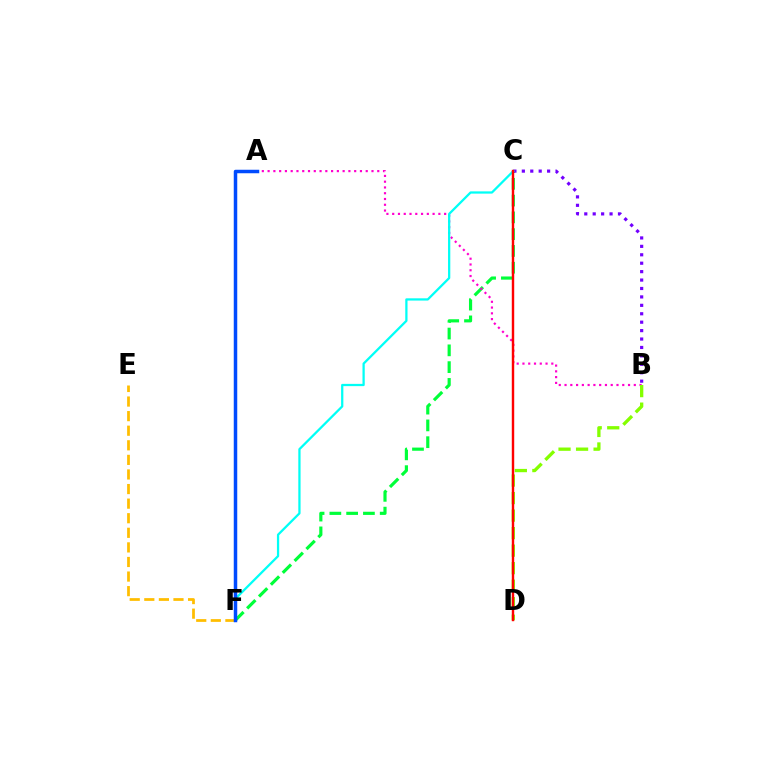{('C', 'F'): [{'color': '#00ff39', 'line_style': 'dashed', 'thickness': 2.28}, {'color': '#00fff6', 'line_style': 'solid', 'thickness': 1.63}], ('E', 'F'): [{'color': '#ffbd00', 'line_style': 'dashed', 'thickness': 1.98}], ('A', 'B'): [{'color': '#ff00cf', 'line_style': 'dotted', 'thickness': 1.57}], ('B', 'C'): [{'color': '#7200ff', 'line_style': 'dotted', 'thickness': 2.29}], ('A', 'F'): [{'color': '#004bff', 'line_style': 'solid', 'thickness': 2.51}], ('B', 'D'): [{'color': '#84ff00', 'line_style': 'dashed', 'thickness': 2.38}], ('C', 'D'): [{'color': '#ff0000', 'line_style': 'solid', 'thickness': 1.74}]}